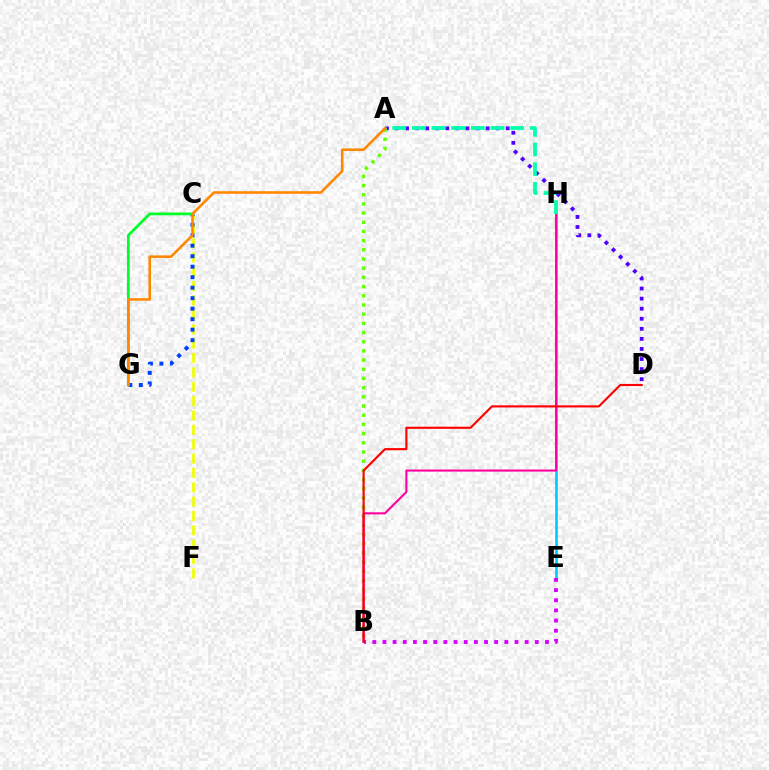{('A', 'D'): [{'color': '#4f00ff', 'line_style': 'dotted', 'thickness': 2.74}], ('C', 'F'): [{'color': '#eeff00', 'line_style': 'dashed', 'thickness': 1.95}], ('C', 'G'): [{'color': '#003fff', 'line_style': 'dotted', 'thickness': 2.85}, {'color': '#00ff27', 'line_style': 'solid', 'thickness': 1.99}], ('A', 'B'): [{'color': '#66ff00', 'line_style': 'dotted', 'thickness': 2.5}], ('E', 'H'): [{'color': '#00c7ff', 'line_style': 'solid', 'thickness': 1.86}], ('B', 'H'): [{'color': '#ff00a0', 'line_style': 'solid', 'thickness': 1.51}], ('B', 'E'): [{'color': '#d600ff', 'line_style': 'dotted', 'thickness': 2.76}], ('B', 'D'): [{'color': '#ff0000', 'line_style': 'solid', 'thickness': 1.54}], ('A', 'H'): [{'color': '#00ffaf', 'line_style': 'dashed', 'thickness': 2.67}], ('A', 'G'): [{'color': '#ff8800', 'line_style': 'solid', 'thickness': 1.86}]}